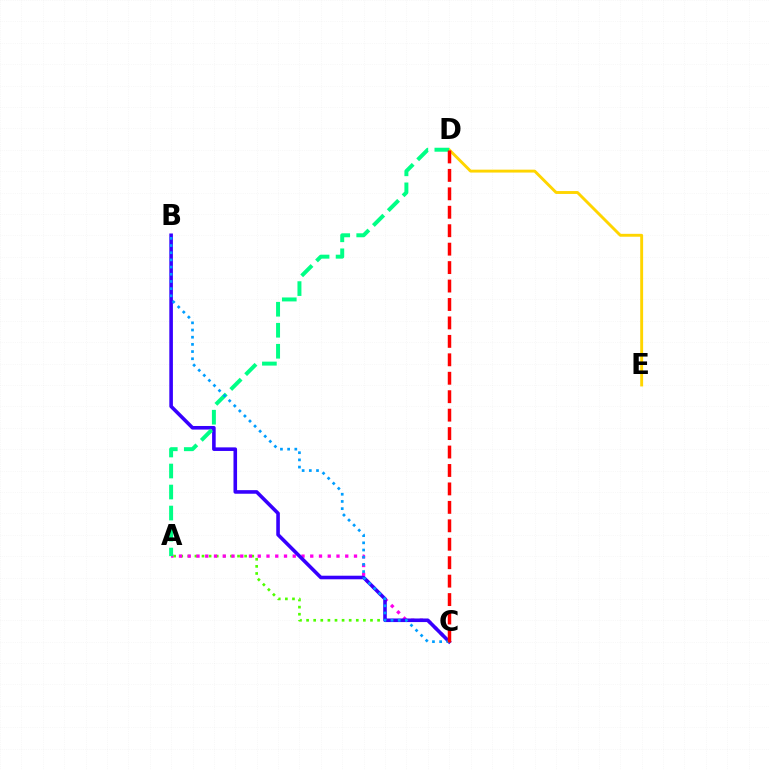{('A', 'C'): [{'color': '#4fff00', 'line_style': 'dotted', 'thickness': 1.93}, {'color': '#ff00ed', 'line_style': 'dotted', 'thickness': 2.38}], ('D', 'E'): [{'color': '#ffd500', 'line_style': 'solid', 'thickness': 2.09}], ('B', 'C'): [{'color': '#3700ff', 'line_style': 'solid', 'thickness': 2.58}, {'color': '#009eff', 'line_style': 'dotted', 'thickness': 1.95}], ('A', 'D'): [{'color': '#00ff86', 'line_style': 'dashed', 'thickness': 2.85}], ('C', 'D'): [{'color': '#ff0000', 'line_style': 'dashed', 'thickness': 2.51}]}